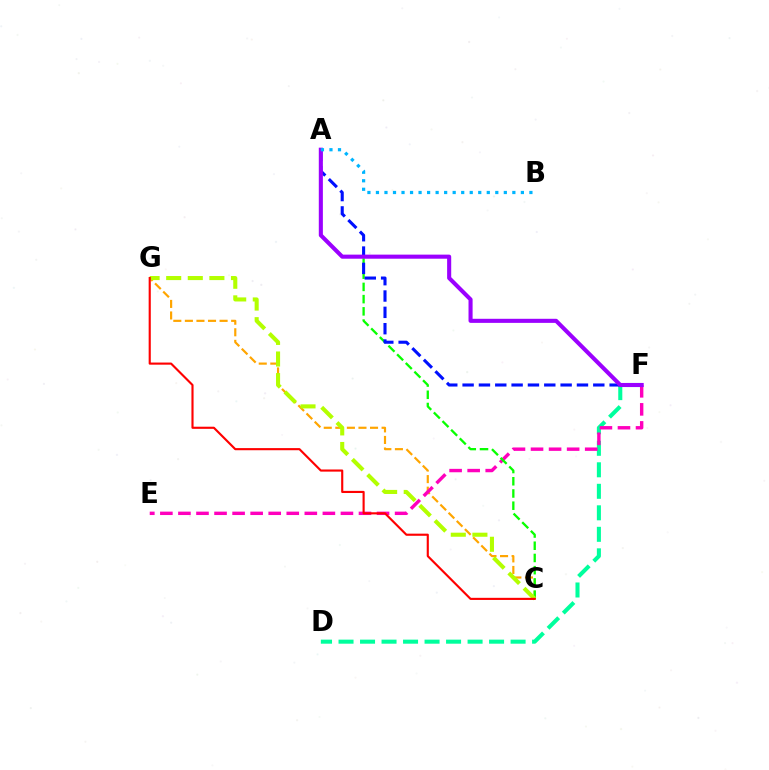{('C', 'G'): [{'color': '#ffa500', 'line_style': 'dashed', 'thickness': 1.57}, {'color': '#b3ff00', 'line_style': 'dashed', 'thickness': 2.93}, {'color': '#ff0000', 'line_style': 'solid', 'thickness': 1.53}], ('D', 'F'): [{'color': '#00ff9d', 'line_style': 'dashed', 'thickness': 2.92}], ('E', 'F'): [{'color': '#ff00bd', 'line_style': 'dashed', 'thickness': 2.45}], ('A', 'C'): [{'color': '#08ff00', 'line_style': 'dashed', 'thickness': 1.66}], ('A', 'F'): [{'color': '#0010ff', 'line_style': 'dashed', 'thickness': 2.22}, {'color': '#9b00ff', 'line_style': 'solid', 'thickness': 2.94}], ('A', 'B'): [{'color': '#00b5ff', 'line_style': 'dotted', 'thickness': 2.32}]}